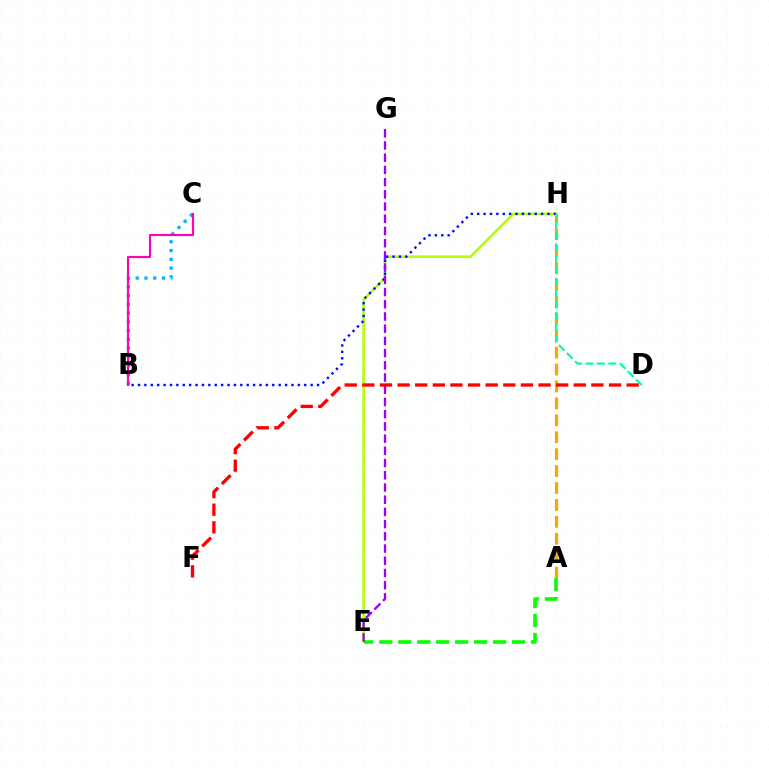{('E', 'H'): [{'color': '#b3ff00', 'line_style': 'solid', 'thickness': 1.83}], ('B', 'H'): [{'color': '#0010ff', 'line_style': 'dotted', 'thickness': 1.74}], ('A', 'H'): [{'color': '#ffa500', 'line_style': 'dashed', 'thickness': 2.3}], ('A', 'E'): [{'color': '#08ff00', 'line_style': 'dashed', 'thickness': 2.58}], ('E', 'G'): [{'color': '#9b00ff', 'line_style': 'dashed', 'thickness': 1.66}], ('B', 'C'): [{'color': '#00b5ff', 'line_style': 'dotted', 'thickness': 2.38}, {'color': '#ff00bd', 'line_style': 'solid', 'thickness': 1.54}], ('D', 'F'): [{'color': '#ff0000', 'line_style': 'dashed', 'thickness': 2.39}], ('D', 'H'): [{'color': '#00ff9d', 'line_style': 'dashed', 'thickness': 1.55}]}